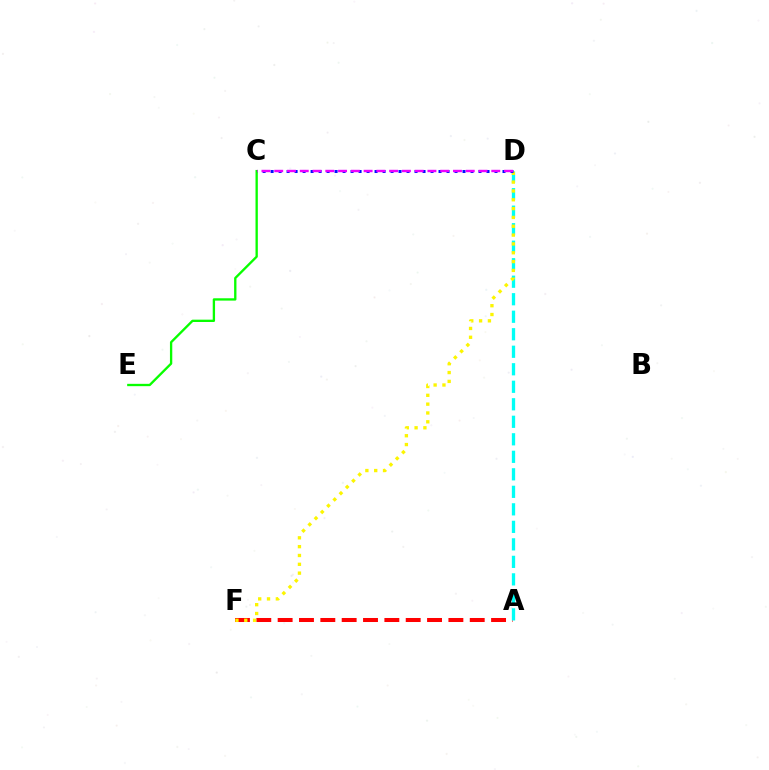{('A', 'F'): [{'color': '#ff0000', 'line_style': 'dashed', 'thickness': 2.9}], ('A', 'D'): [{'color': '#00fff6', 'line_style': 'dashed', 'thickness': 2.38}], ('C', 'E'): [{'color': '#08ff00', 'line_style': 'solid', 'thickness': 1.68}], ('D', 'F'): [{'color': '#fcf500', 'line_style': 'dotted', 'thickness': 2.4}], ('C', 'D'): [{'color': '#0010ff', 'line_style': 'dotted', 'thickness': 2.17}, {'color': '#ee00ff', 'line_style': 'dashed', 'thickness': 1.73}]}